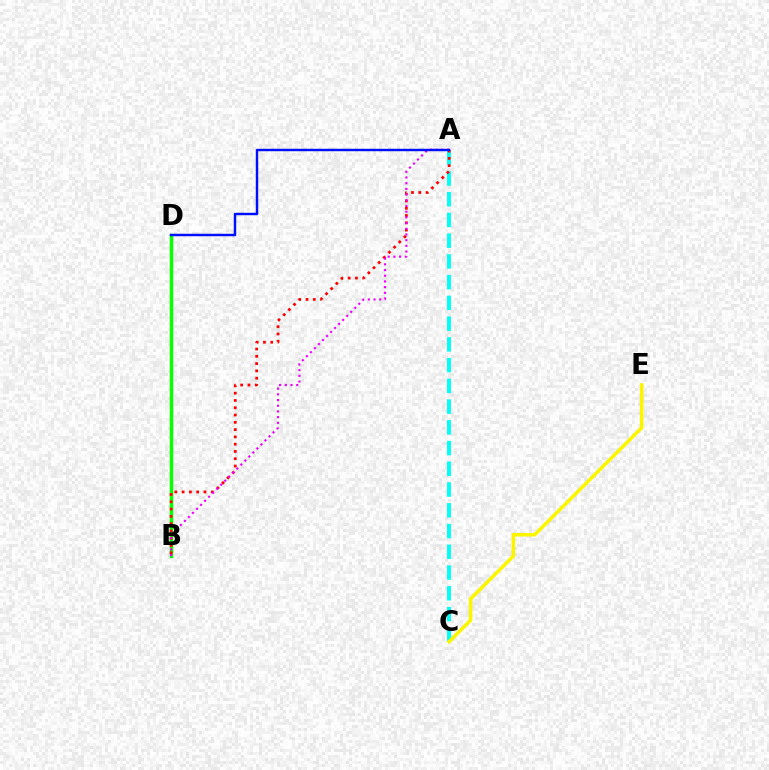{('B', 'D'): [{'color': '#08ff00', 'line_style': 'solid', 'thickness': 2.49}], ('A', 'C'): [{'color': '#00fff6', 'line_style': 'dashed', 'thickness': 2.82}], ('A', 'B'): [{'color': '#ff0000', 'line_style': 'dotted', 'thickness': 1.98}, {'color': '#ee00ff', 'line_style': 'dotted', 'thickness': 1.55}], ('C', 'E'): [{'color': '#fcf500', 'line_style': 'solid', 'thickness': 2.56}], ('A', 'D'): [{'color': '#0010ff', 'line_style': 'solid', 'thickness': 1.75}]}